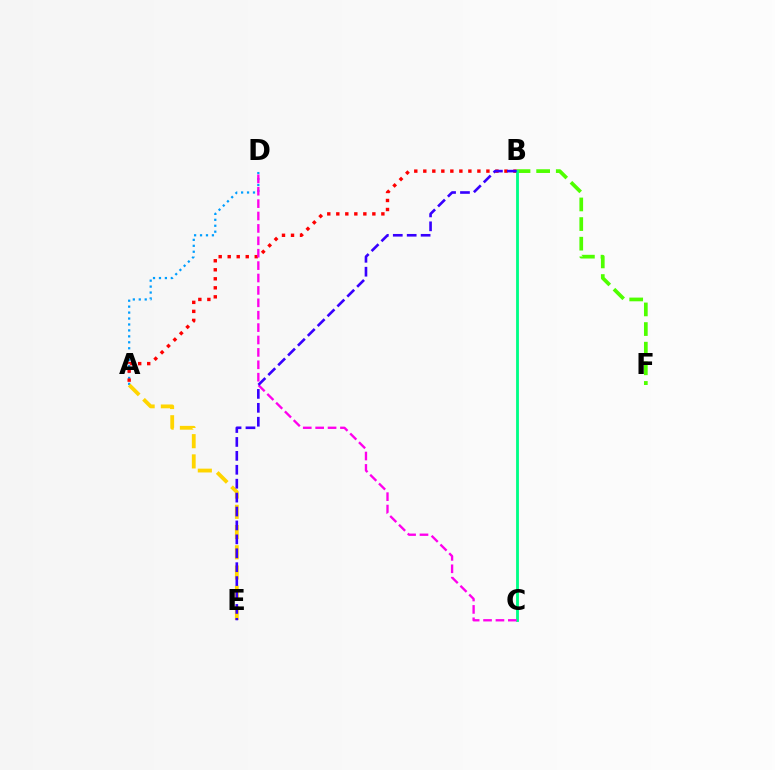{('A', 'D'): [{'color': '#009eff', 'line_style': 'dotted', 'thickness': 1.61}], ('A', 'E'): [{'color': '#ffd500', 'line_style': 'dashed', 'thickness': 2.75}], ('B', 'F'): [{'color': '#4fff00', 'line_style': 'dashed', 'thickness': 2.67}], ('A', 'B'): [{'color': '#ff0000', 'line_style': 'dotted', 'thickness': 2.45}], ('B', 'C'): [{'color': '#00ff86', 'line_style': 'solid', 'thickness': 2.05}], ('C', 'D'): [{'color': '#ff00ed', 'line_style': 'dashed', 'thickness': 1.68}], ('B', 'E'): [{'color': '#3700ff', 'line_style': 'dashed', 'thickness': 1.89}]}